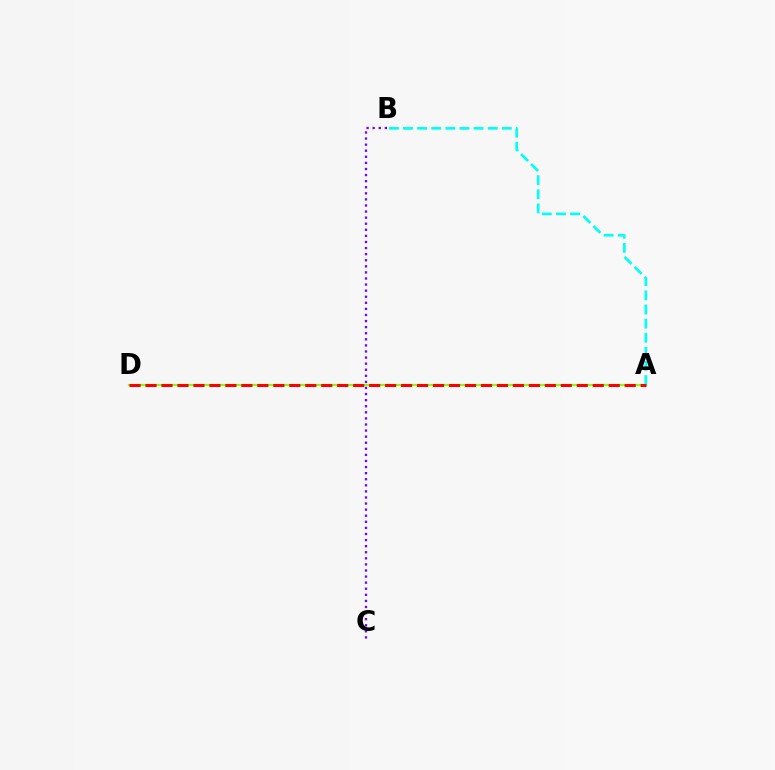{('A', 'D'): [{'color': '#84ff00', 'line_style': 'solid', 'thickness': 1.57}, {'color': '#ff0000', 'line_style': 'dashed', 'thickness': 2.17}], ('A', 'B'): [{'color': '#00fff6', 'line_style': 'dashed', 'thickness': 1.92}], ('B', 'C'): [{'color': '#7200ff', 'line_style': 'dotted', 'thickness': 1.65}]}